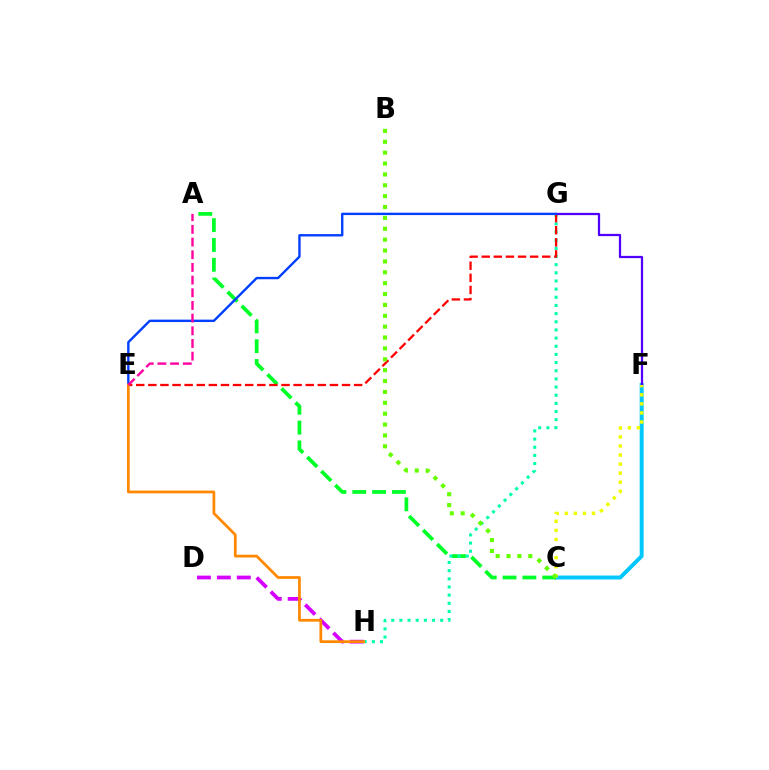{('C', 'F'): [{'color': '#00c7ff', 'line_style': 'solid', 'thickness': 2.84}, {'color': '#eeff00', 'line_style': 'dotted', 'thickness': 2.47}], ('A', 'C'): [{'color': '#00ff27', 'line_style': 'dashed', 'thickness': 2.69}], ('D', 'H'): [{'color': '#d600ff', 'line_style': 'dashed', 'thickness': 2.71}], ('G', 'H'): [{'color': '#00ffaf', 'line_style': 'dotted', 'thickness': 2.22}], ('F', 'G'): [{'color': '#4f00ff', 'line_style': 'solid', 'thickness': 1.62}], ('E', 'G'): [{'color': '#ff0000', 'line_style': 'dashed', 'thickness': 1.64}, {'color': '#003fff', 'line_style': 'solid', 'thickness': 1.72}], ('E', 'H'): [{'color': '#ff8800', 'line_style': 'solid', 'thickness': 1.98}], ('A', 'E'): [{'color': '#ff00a0', 'line_style': 'dashed', 'thickness': 1.72}], ('B', 'C'): [{'color': '#66ff00', 'line_style': 'dotted', 'thickness': 2.95}]}